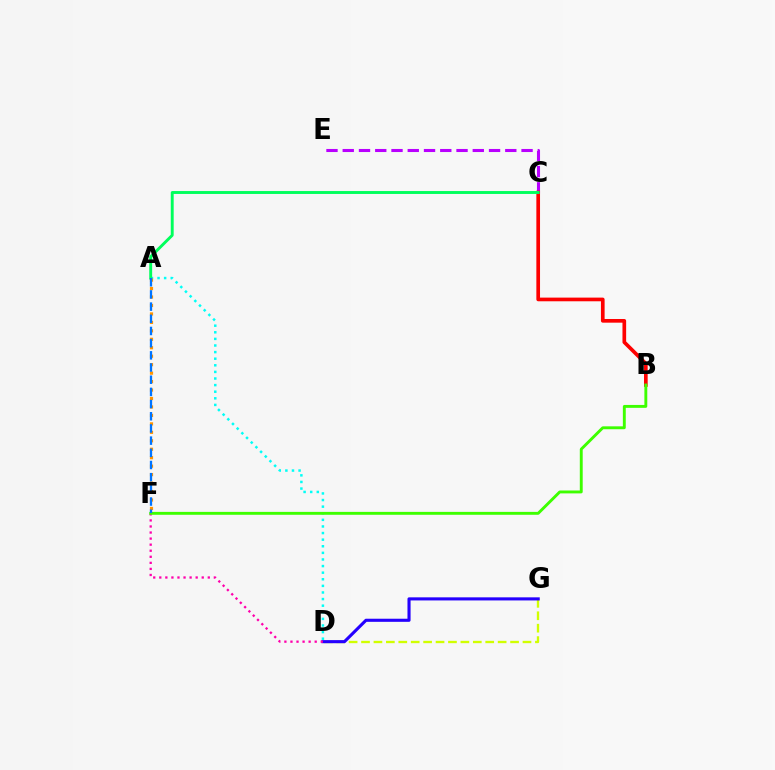{('A', 'D'): [{'color': '#00fff6', 'line_style': 'dotted', 'thickness': 1.79}], ('C', 'E'): [{'color': '#b900ff', 'line_style': 'dashed', 'thickness': 2.21}], ('D', 'G'): [{'color': '#d1ff00', 'line_style': 'dashed', 'thickness': 1.69}, {'color': '#2500ff', 'line_style': 'solid', 'thickness': 2.23}], ('A', 'F'): [{'color': '#ff9400', 'line_style': 'dotted', 'thickness': 2.3}, {'color': '#0074ff', 'line_style': 'dashed', 'thickness': 1.65}], ('B', 'C'): [{'color': '#ff0000', 'line_style': 'solid', 'thickness': 2.64}], ('D', 'F'): [{'color': '#ff00ac', 'line_style': 'dotted', 'thickness': 1.65}], ('A', 'C'): [{'color': '#00ff5c', 'line_style': 'solid', 'thickness': 2.09}], ('B', 'F'): [{'color': '#3dff00', 'line_style': 'solid', 'thickness': 2.08}]}